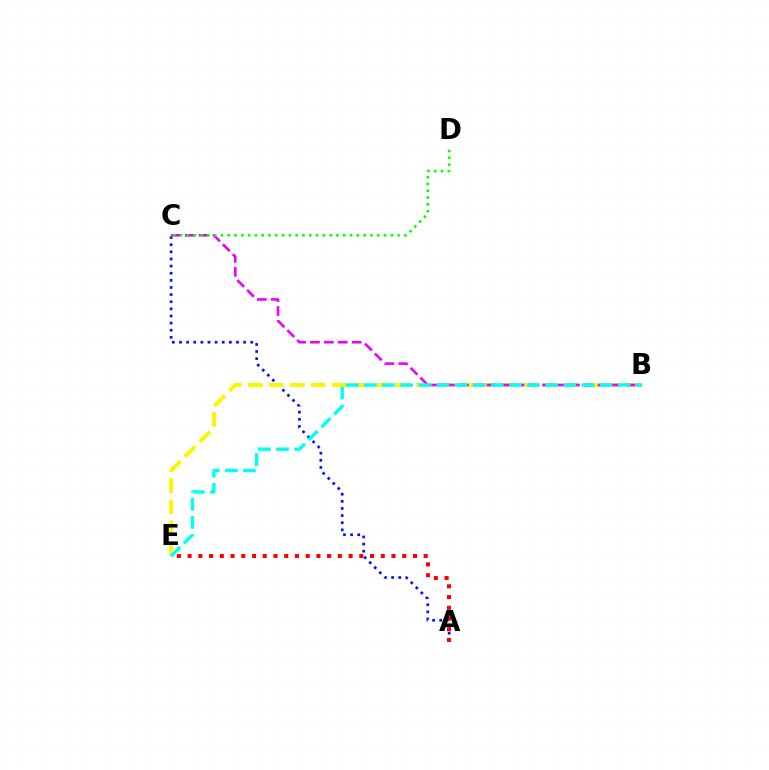{('A', 'C'): [{'color': '#0010ff', 'line_style': 'dotted', 'thickness': 1.94}], ('A', 'E'): [{'color': '#ff0000', 'line_style': 'dotted', 'thickness': 2.92}], ('B', 'E'): [{'color': '#fcf500', 'line_style': 'dashed', 'thickness': 2.86}, {'color': '#00fff6', 'line_style': 'dashed', 'thickness': 2.46}], ('B', 'C'): [{'color': '#ee00ff', 'line_style': 'dashed', 'thickness': 1.89}], ('C', 'D'): [{'color': '#08ff00', 'line_style': 'dotted', 'thickness': 1.85}]}